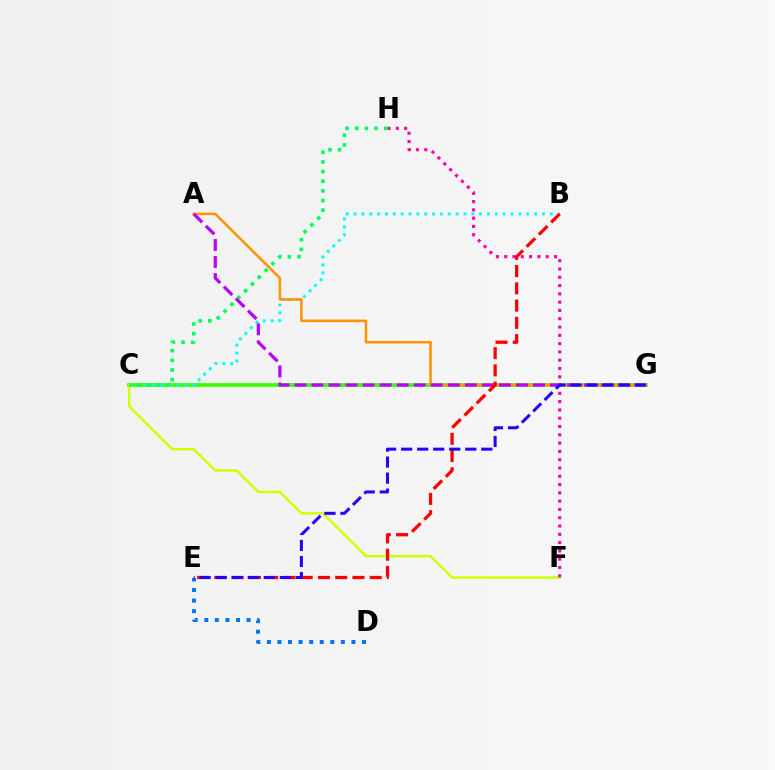{('C', 'G'): [{'color': '#3dff00', 'line_style': 'solid', 'thickness': 2.67}], ('B', 'C'): [{'color': '#00fff6', 'line_style': 'dotted', 'thickness': 2.13}], ('C', 'F'): [{'color': '#d1ff00', 'line_style': 'solid', 'thickness': 1.79}], ('F', 'H'): [{'color': '#ff00ac', 'line_style': 'dotted', 'thickness': 2.25}], ('A', 'G'): [{'color': '#ff9400', 'line_style': 'solid', 'thickness': 1.83}, {'color': '#b900ff', 'line_style': 'dashed', 'thickness': 2.32}], ('C', 'H'): [{'color': '#00ff5c', 'line_style': 'dotted', 'thickness': 2.62}], ('D', 'E'): [{'color': '#0074ff', 'line_style': 'dotted', 'thickness': 2.87}], ('B', 'E'): [{'color': '#ff0000', 'line_style': 'dashed', 'thickness': 2.35}], ('E', 'G'): [{'color': '#2500ff', 'line_style': 'dashed', 'thickness': 2.18}]}